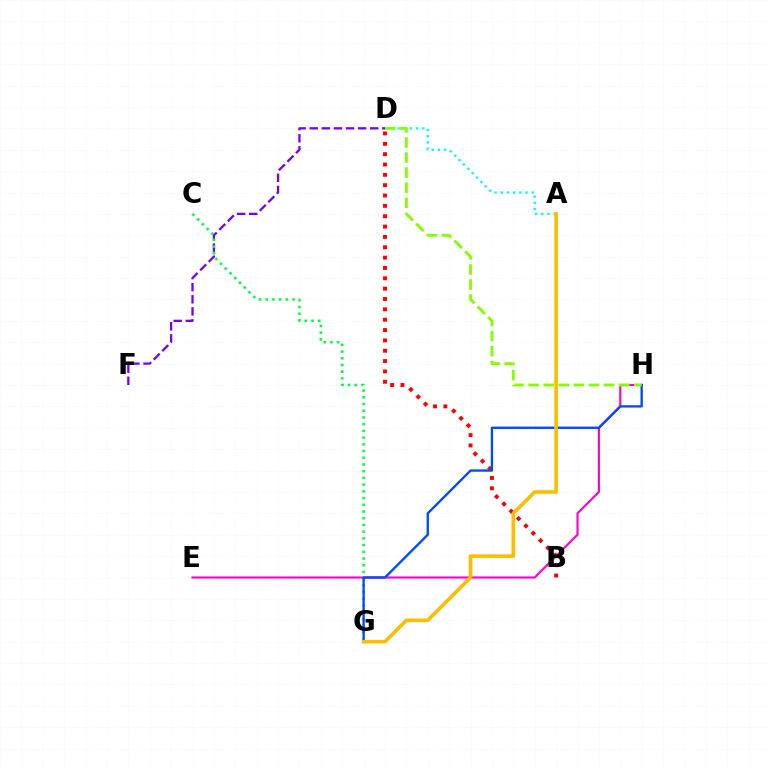{('A', 'D'): [{'color': '#00fff6', 'line_style': 'dotted', 'thickness': 1.68}], ('D', 'F'): [{'color': '#7200ff', 'line_style': 'dashed', 'thickness': 1.64}], ('C', 'G'): [{'color': '#00ff39', 'line_style': 'dotted', 'thickness': 1.82}], ('E', 'H'): [{'color': '#ff00cf', 'line_style': 'solid', 'thickness': 1.54}], ('B', 'D'): [{'color': '#ff0000', 'line_style': 'dotted', 'thickness': 2.81}], ('G', 'H'): [{'color': '#004bff', 'line_style': 'solid', 'thickness': 1.69}], ('D', 'H'): [{'color': '#84ff00', 'line_style': 'dashed', 'thickness': 2.05}], ('A', 'G'): [{'color': '#ffbd00', 'line_style': 'solid', 'thickness': 2.61}]}